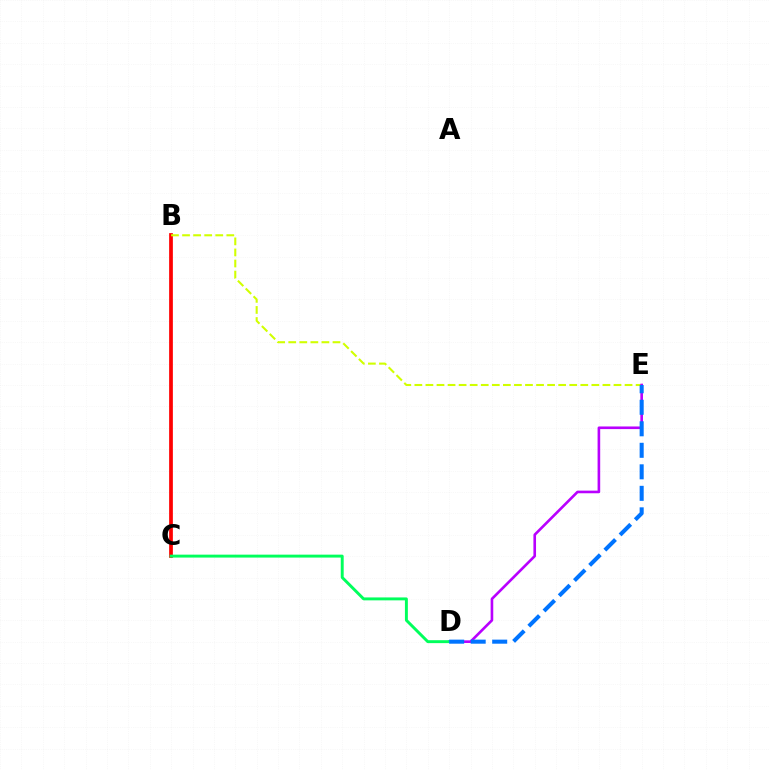{('B', 'C'): [{'color': '#ff0000', 'line_style': 'solid', 'thickness': 2.68}], ('B', 'E'): [{'color': '#d1ff00', 'line_style': 'dashed', 'thickness': 1.5}], ('D', 'E'): [{'color': '#b900ff', 'line_style': 'solid', 'thickness': 1.89}, {'color': '#0074ff', 'line_style': 'dashed', 'thickness': 2.92}], ('C', 'D'): [{'color': '#00ff5c', 'line_style': 'solid', 'thickness': 2.11}]}